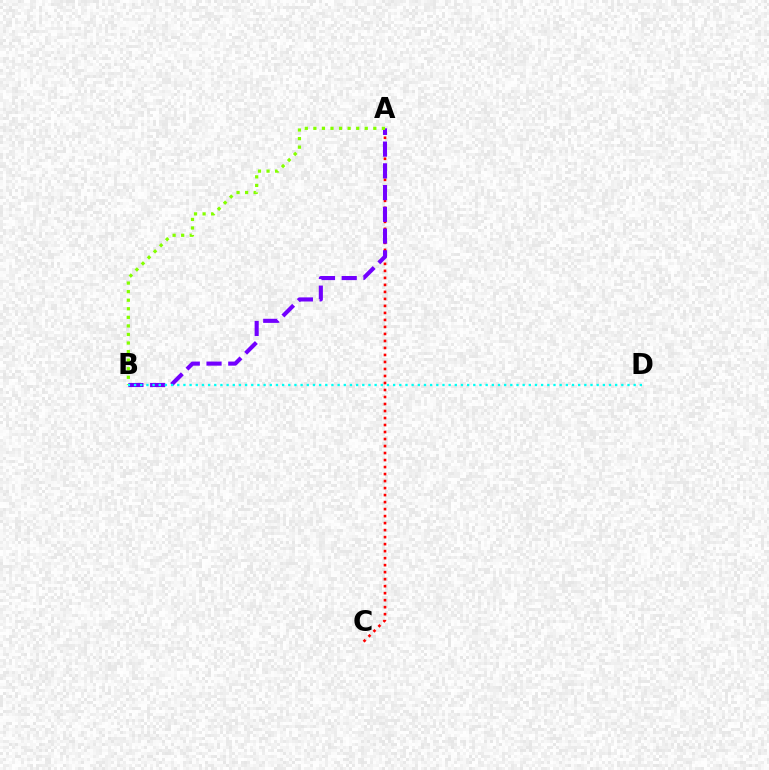{('A', 'C'): [{'color': '#ff0000', 'line_style': 'dotted', 'thickness': 1.9}], ('A', 'B'): [{'color': '#7200ff', 'line_style': 'dashed', 'thickness': 2.95}, {'color': '#84ff00', 'line_style': 'dotted', 'thickness': 2.33}], ('B', 'D'): [{'color': '#00fff6', 'line_style': 'dotted', 'thickness': 1.68}]}